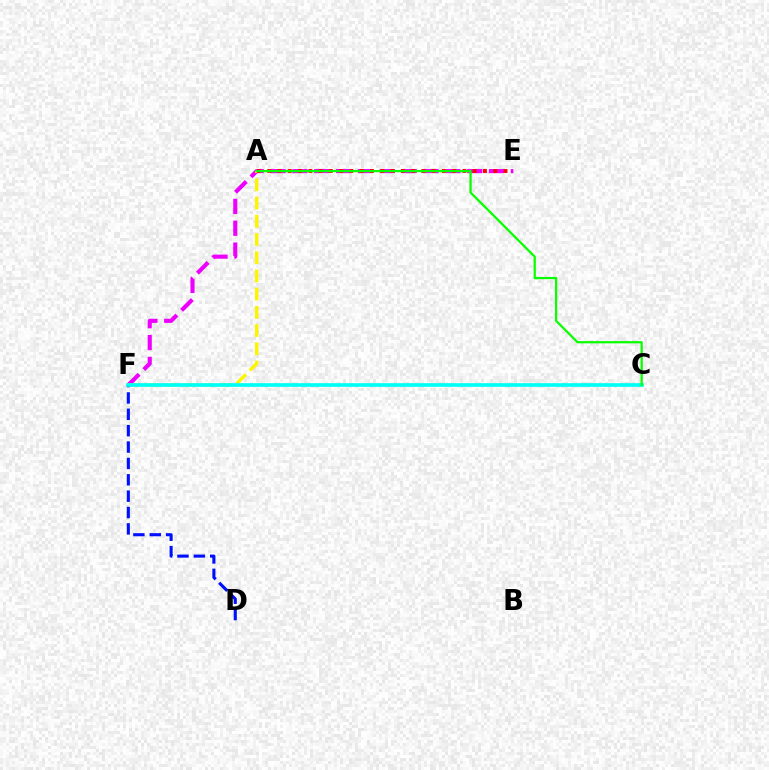{('E', 'F'): [{'color': '#ee00ff', 'line_style': 'dashed', 'thickness': 2.97}], ('A', 'F'): [{'color': '#fcf500', 'line_style': 'dashed', 'thickness': 2.47}], ('D', 'F'): [{'color': '#0010ff', 'line_style': 'dashed', 'thickness': 2.22}], ('A', 'E'): [{'color': '#ff0000', 'line_style': 'dotted', 'thickness': 2.79}], ('C', 'F'): [{'color': '#00fff6', 'line_style': 'solid', 'thickness': 2.64}], ('A', 'C'): [{'color': '#08ff00', 'line_style': 'solid', 'thickness': 1.61}]}